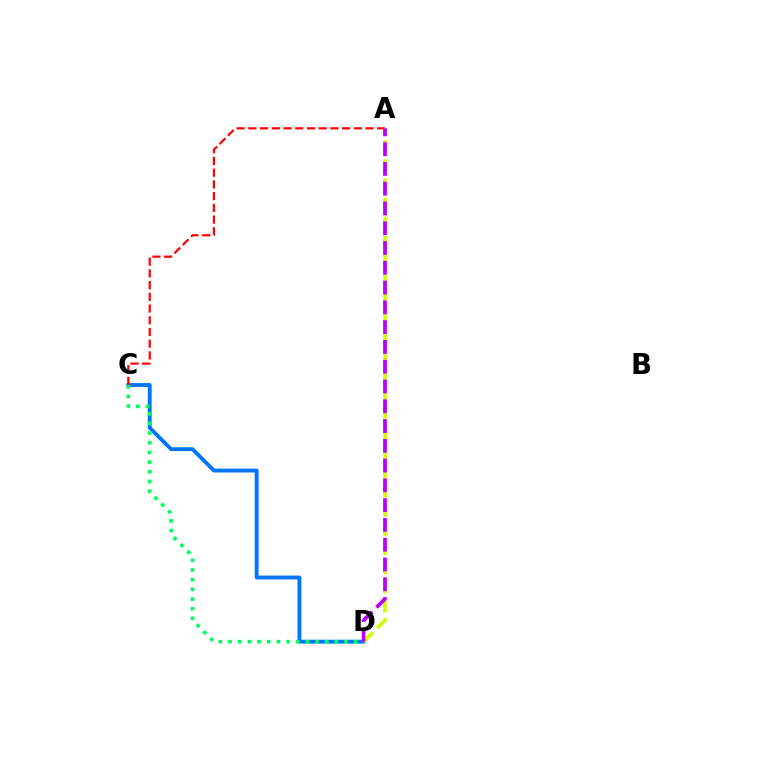{('C', 'D'): [{'color': '#0074ff', 'line_style': 'solid', 'thickness': 2.78}, {'color': '#00ff5c', 'line_style': 'dotted', 'thickness': 2.63}], ('A', 'C'): [{'color': '#ff0000', 'line_style': 'dashed', 'thickness': 1.59}], ('A', 'D'): [{'color': '#d1ff00', 'line_style': 'dashed', 'thickness': 2.6}, {'color': '#b900ff', 'line_style': 'dashed', 'thickness': 2.69}]}